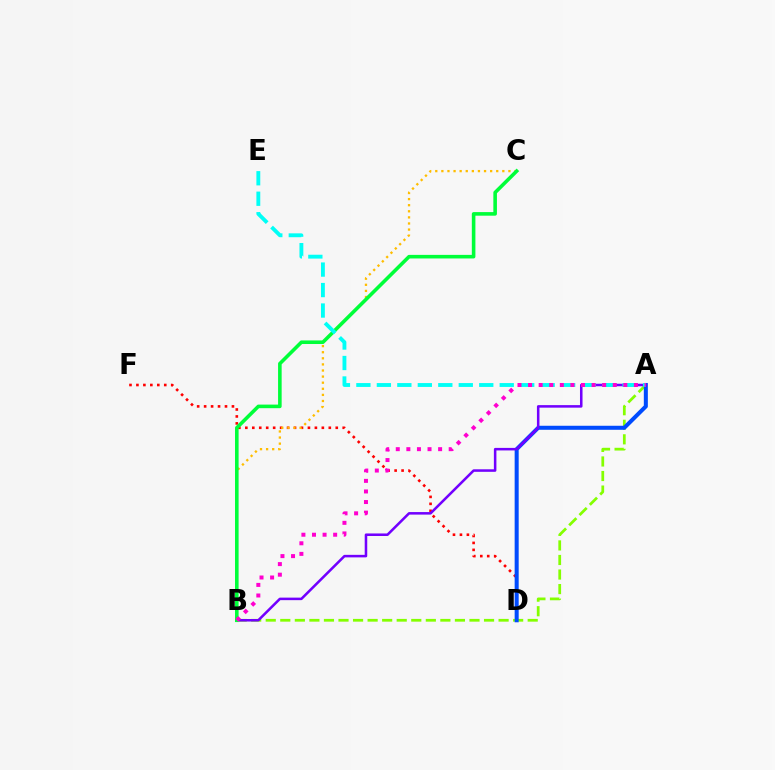{('D', 'F'): [{'color': '#ff0000', 'line_style': 'dotted', 'thickness': 1.89}], ('B', 'C'): [{'color': '#ffbd00', 'line_style': 'dotted', 'thickness': 1.66}, {'color': '#00ff39', 'line_style': 'solid', 'thickness': 2.58}], ('A', 'B'): [{'color': '#84ff00', 'line_style': 'dashed', 'thickness': 1.98}, {'color': '#7200ff', 'line_style': 'solid', 'thickness': 1.83}, {'color': '#ff00cf', 'line_style': 'dotted', 'thickness': 2.88}], ('A', 'D'): [{'color': '#004bff', 'line_style': 'solid', 'thickness': 2.9}], ('A', 'E'): [{'color': '#00fff6', 'line_style': 'dashed', 'thickness': 2.78}]}